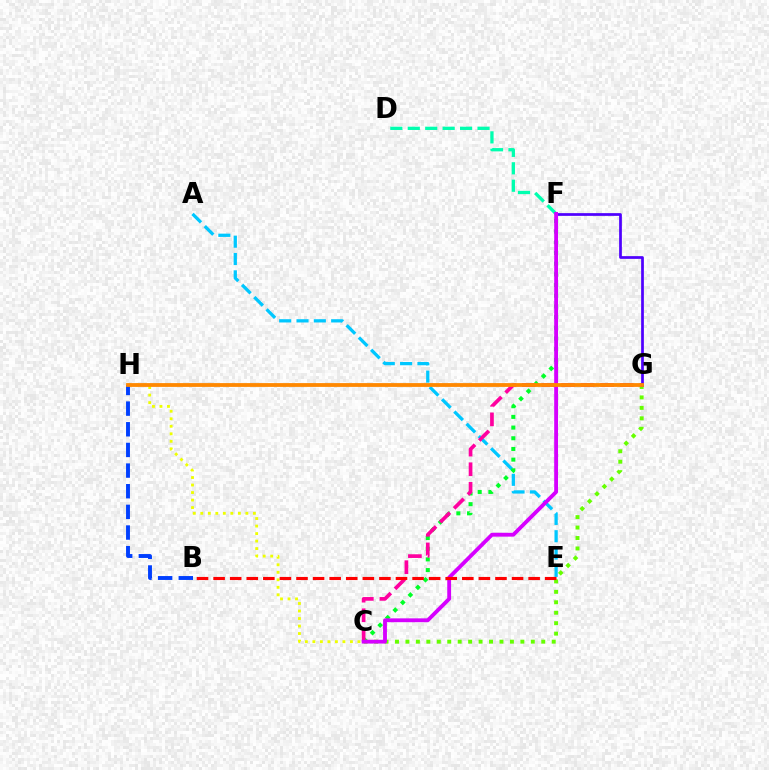{('C', 'G'): [{'color': '#66ff00', 'line_style': 'dotted', 'thickness': 2.84}, {'color': '#ff00a0', 'line_style': 'dashed', 'thickness': 2.66}], ('A', 'E'): [{'color': '#00c7ff', 'line_style': 'dashed', 'thickness': 2.35}], ('C', 'F'): [{'color': '#00ff27', 'line_style': 'dotted', 'thickness': 2.9}, {'color': '#d600ff', 'line_style': 'solid', 'thickness': 2.76}], ('D', 'F'): [{'color': '#00ffaf', 'line_style': 'dashed', 'thickness': 2.37}], ('C', 'H'): [{'color': '#eeff00', 'line_style': 'dotted', 'thickness': 2.04}], ('F', 'G'): [{'color': '#4f00ff', 'line_style': 'solid', 'thickness': 1.96}], ('B', 'H'): [{'color': '#003fff', 'line_style': 'dashed', 'thickness': 2.81}], ('G', 'H'): [{'color': '#ff8800', 'line_style': 'solid', 'thickness': 2.74}], ('B', 'E'): [{'color': '#ff0000', 'line_style': 'dashed', 'thickness': 2.25}]}